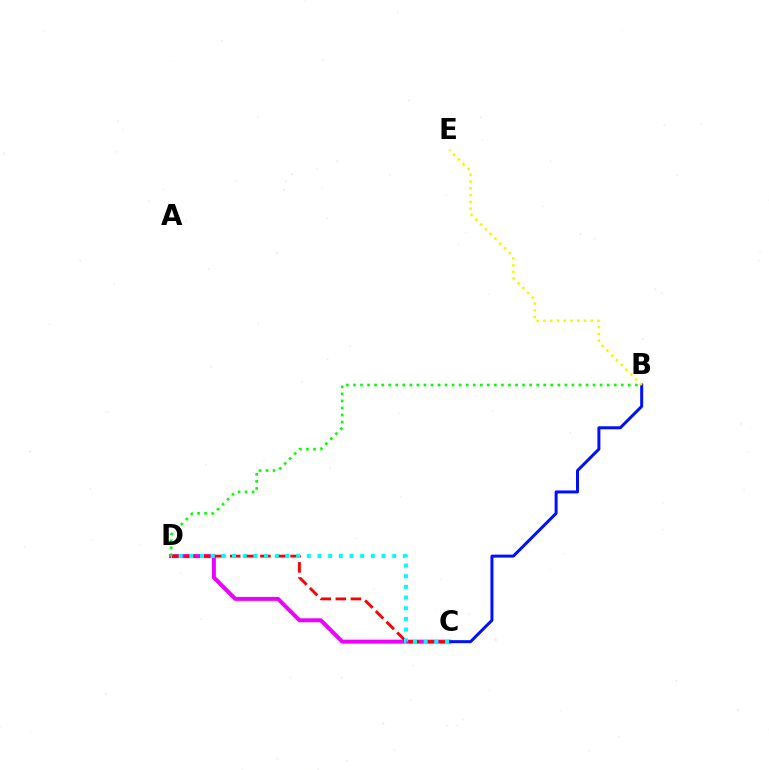{('C', 'D'): [{'color': '#ee00ff', 'line_style': 'solid', 'thickness': 2.86}, {'color': '#ff0000', 'line_style': 'dashed', 'thickness': 2.05}, {'color': '#00fff6', 'line_style': 'dotted', 'thickness': 2.9}], ('B', 'C'): [{'color': '#0010ff', 'line_style': 'solid', 'thickness': 2.15}], ('B', 'D'): [{'color': '#08ff00', 'line_style': 'dotted', 'thickness': 1.91}], ('B', 'E'): [{'color': '#fcf500', 'line_style': 'dotted', 'thickness': 1.83}]}